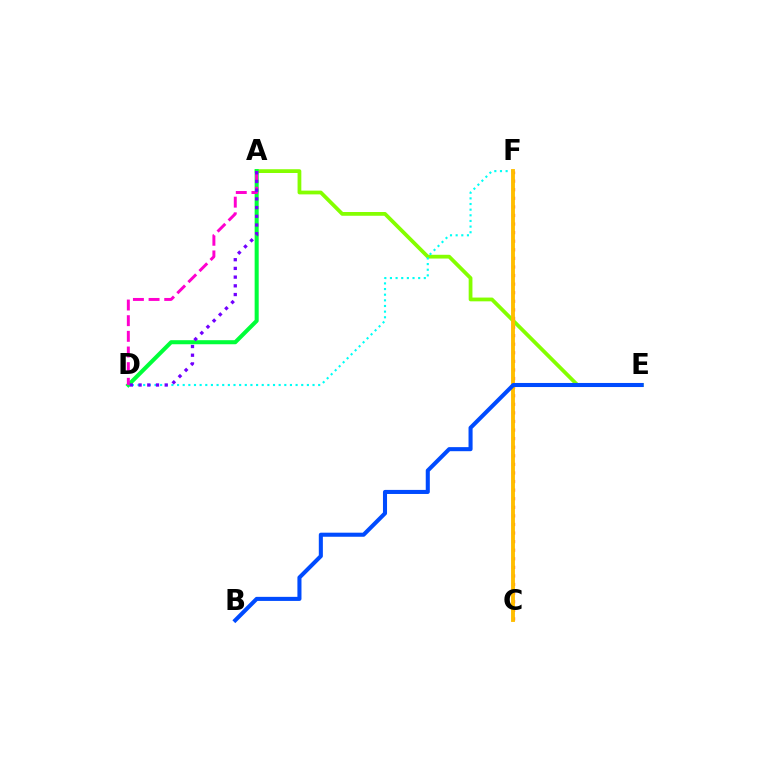{('A', 'E'): [{'color': '#84ff00', 'line_style': 'solid', 'thickness': 2.71}], ('D', 'F'): [{'color': '#00fff6', 'line_style': 'dotted', 'thickness': 1.53}], ('C', 'F'): [{'color': '#ff0000', 'line_style': 'dotted', 'thickness': 2.33}, {'color': '#ffbd00', 'line_style': 'solid', 'thickness': 2.78}], ('B', 'E'): [{'color': '#004bff', 'line_style': 'solid', 'thickness': 2.93}], ('A', 'D'): [{'color': '#00ff39', 'line_style': 'solid', 'thickness': 2.92}, {'color': '#ff00cf', 'line_style': 'dashed', 'thickness': 2.13}, {'color': '#7200ff', 'line_style': 'dotted', 'thickness': 2.37}]}